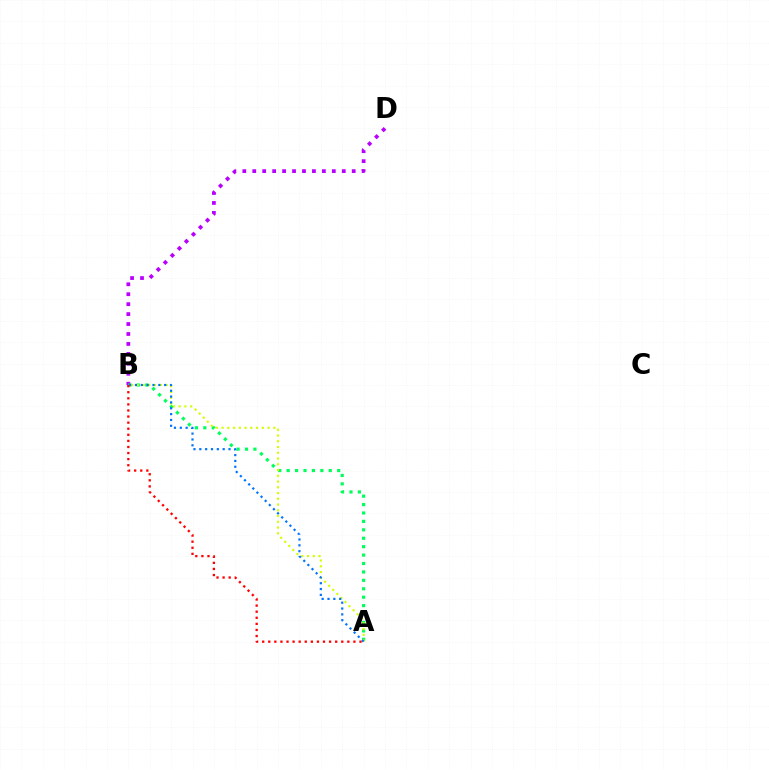{('B', 'D'): [{'color': '#b900ff', 'line_style': 'dotted', 'thickness': 2.7}], ('A', 'B'): [{'color': '#00ff5c', 'line_style': 'dotted', 'thickness': 2.29}, {'color': '#d1ff00', 'line_style': 'dotted', 'thickness': 1.56}, {'color': '#0074ff', 'line_style': 'dotted', 'thickness': 1.59}, {'color': '#ff0000', 'line_style': 'dotted', 'thickness': 1.65}]}